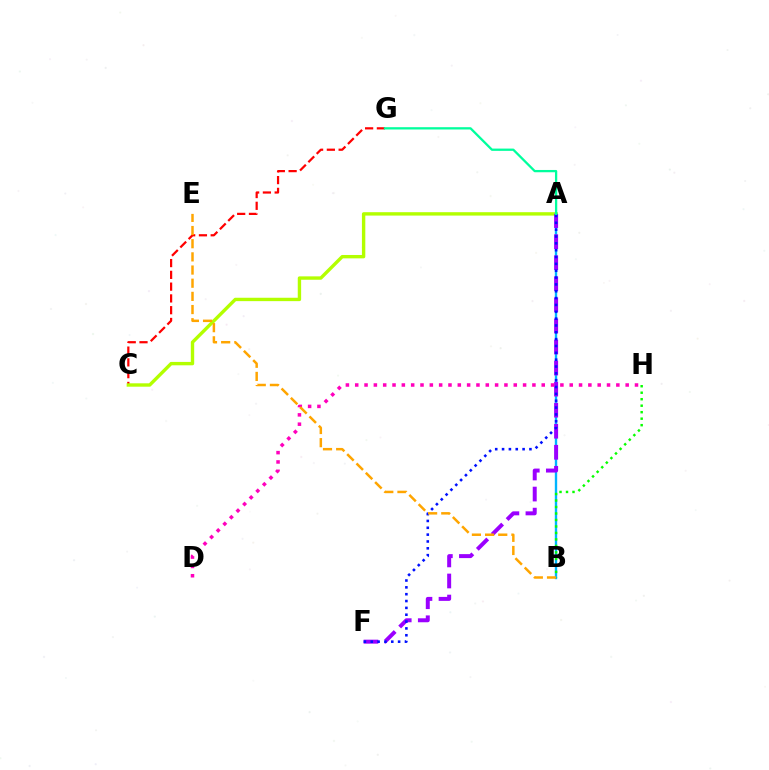{('C', 'G'): [{'color': '#ff0000', 'line_style': 'dashed', 'thickness': 1.6}], ('A', 'C'): [{'color': '#b3ff00', 'line_style': 'solid', 'thickness': 2.44}], ('A', 'B'): [{'color': '#00b5ff', 'line_style': 'solid', 'thickness': 1.7}], ('A', 'F'): [{'color': '#9b00ff', 'line_style': 'dashed', 'thickness': 2.86}, {'color': '#0010ff', 'line_style': 'dotted', 'thickness': 1.86}], ('D', 'H'): [{'color': '#ff00bd', 'line_style': 'dotted', 'thickness': 2.53}], ('B', 'H'): [{'color': '#08ff00', 'line_style': 'dotted', 'thickness': 1.76}], ('B', 'E'): [{'color': '#ffa500', 'line_style': 'dashed', 'thickness': 1.79}], ('A', 'G'): [{'color': '#00ff9d', 'line_style': 'solid', 'thickness': 1.64}]}